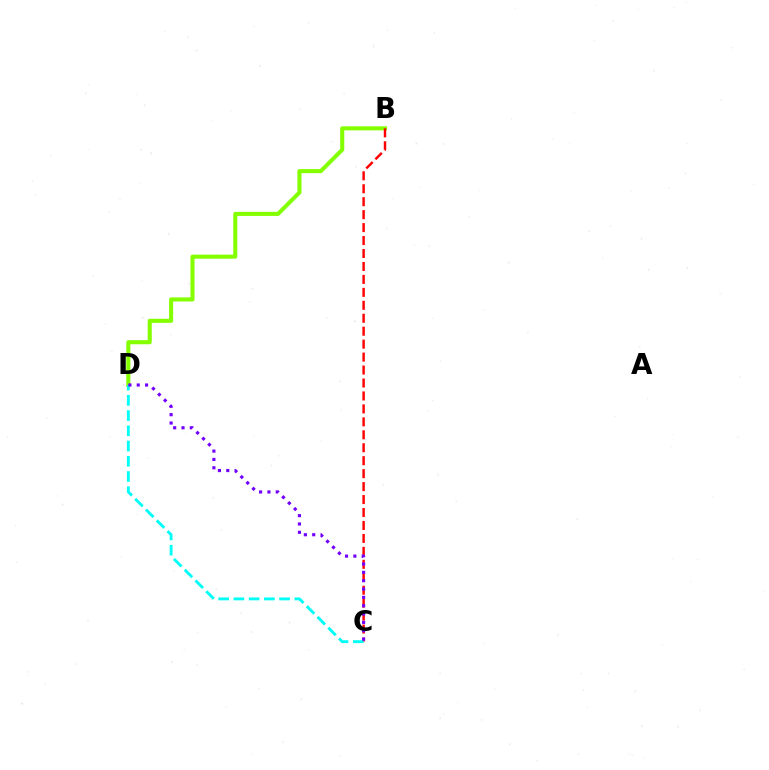{('B', 'D'): [{'color': '#84ff00', 'line_style': 'solid', 'thickness': 2.93}], ('B', 'C'): [{'color': '#ff0000', 'line_style': 'dashed', 'thickness': 1.76}], ('C', 'D'): [{'color': '#00fff6', 'line_style': 'dashed', 'thickness': 2.07}, {'color': '#7200ff', 'line_style': 'dotted', 'thickness': 2.26}]}